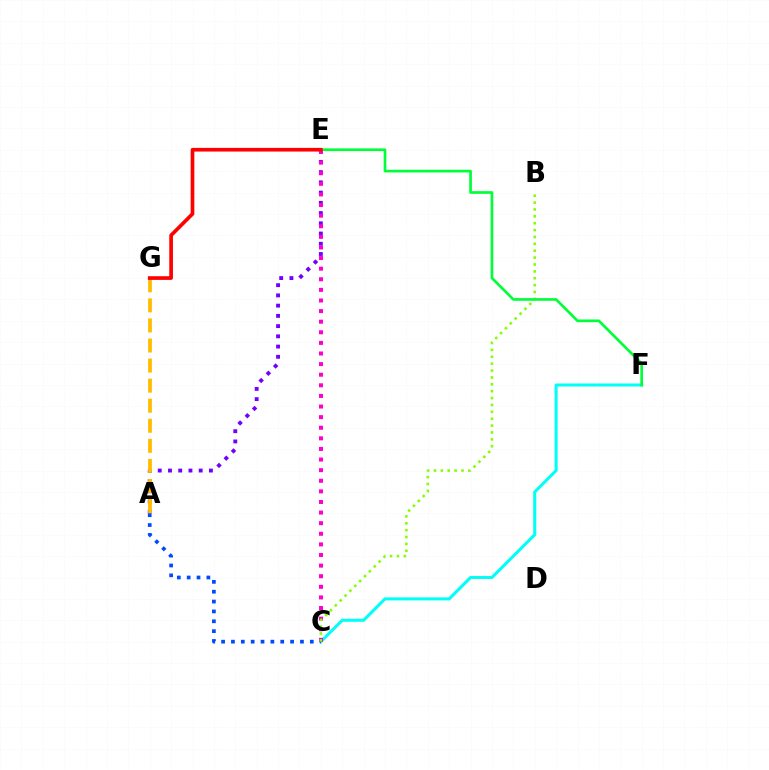{('A', 'E'): [{'color': '#7200ff', 'line_style': 'dotted', 'thickness': 2.78}], ('C', 'F'): [{'color': '#00fff6', 'line_style': 'solid', 'thickness': 2.19}], ('A', 'C'): [{'color': '#004bff', 'line_style': 'dotted', 'thickness': 2.68}], ('C', 'E'): [{'color': '#ff00cf', 'line_style': 'dotted', 'thickness': 2.88}], ('B', 'C'): [{'color': '#84ff00', 'line_style': 'dotted', 'thickness': 1.87}], ('A', 'G'): [{'color': '#ffbd00', 'line_style': 'dashed', 'thickness': 2.73}], ('E', 'F'): [{'color': '#00ff39', 'line_style': 'solid', 'thickness': 1.93}], ('E', 'G'): [{'color': '#ff0000', 'line_style': 'solid', 'thickness': 2.65}]}